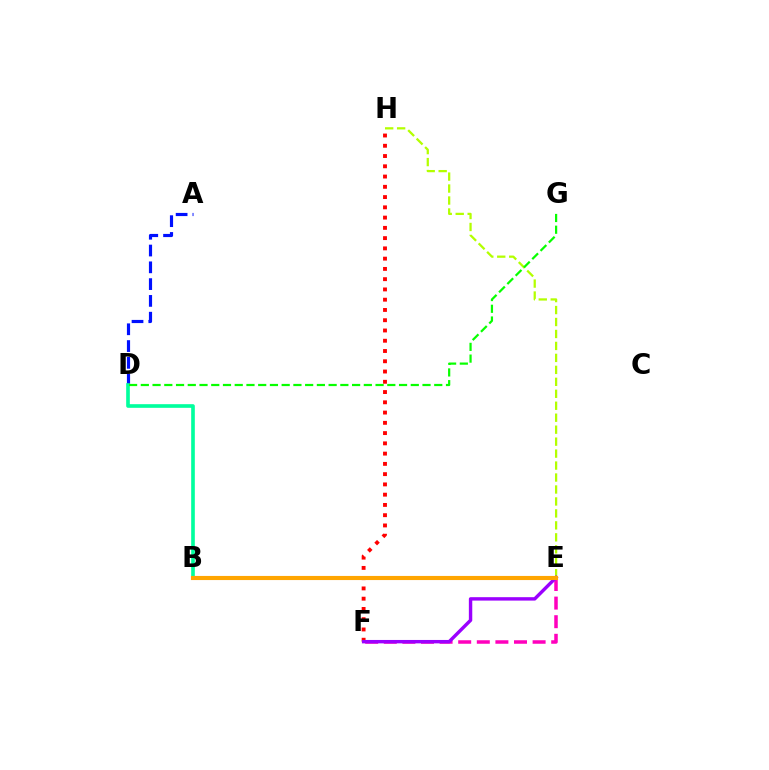{('A', 'D'): [{'color': '#0010ff', 'line_style': 'dashed', 'thickness': 2.28}], ('F', 'H'): [{'color': '#ff0000', 'line_style': 'dotted', 'thickness': 2.79}], ('E', 'H'): [{'color': '#b3ff00', 'line_style': 'dashed', 'thickness': 1.63}], ('B', 'D'): [{'color': '#00ff9d', 'line_style': 'solid', 'thickness': 2.62}], ('E', 'F'): [{'color': '#ff00bd', 'line_style': 'dashed', 'thickness': 2.53}, {'color': '#9b00ff', 'line_style': 'solid', 'thickness': 2.45}], ('D', 'G'): [{'color': '#08ff00', 'line_style': 'dashed', 'thickness': 1.59}], ('B', 'E'): [{'color': '#00b5ff', 'line_style': 'solid', 'thickness': 2.6}, {'color': '#ffa500', 'line_style': 'solid', 'thickness': 2.97}]}